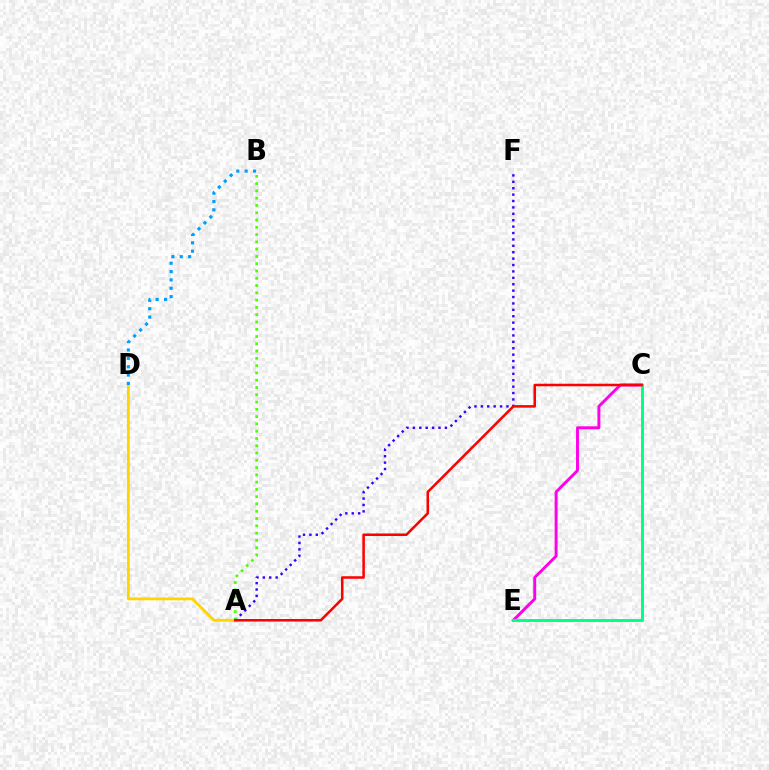{('A', 'F'): [{'color': '#3700ff', 'line_style': 'dotted', 'thickness': 1.74}], ('A', 'D'): [{'color': '#ffd500', 'line_style': 'solid', 'thickness': 2.02}], ('B', 'D'): [{'color': '#009eff', 'line_style': 'dotted', 'thickness': 2.27}], ('C', 'E'): [{'color': '#ff00ed', 'line_style': 'solid', 'thickness': 2.11}, {'color': '#00ff86', 'line_style': 'solid', 'thickness': 2.11}], ('A', 'B'): [{'color': '#4fff00', 'line_style': 'dotted', 'thickness': 1.98}], ('A', 'C'): [{'color': '#ff0000', 'line_style': 'solid', 'thickness': 1.82}]}